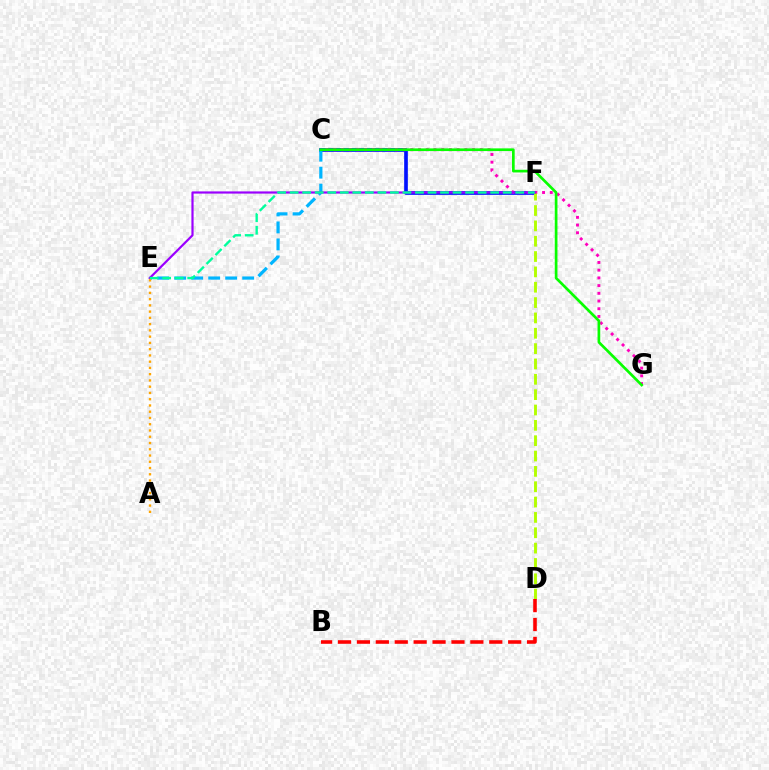{('C', 'F'): [{'color': '#0010ff', 'line_style': 'solid', 'thickness': 2.63}], ('C', 'E'): [{'color': '#00b5ff', 'line_style': 'dashed', 'thickness': 2.31}], ('C', 'G'): [{'color': '#ff00bd', 'line_style': 'dotted', 'thickness': 2.1}, {'color': '#08ff00', 'line_style': 'solid', 'thickness': 1.94}], ('D', 'F'): [{'color': '#b3ff00', 'line_style': 'dashed', 'thickness': 2.08}], ('B', 'D'): [{'color': '#ff0000', 'line_style': 'dashed', 'thickness': 2.57}], ('E', 'F'): [{'color': '#9b00ff', 'line_style': 'solid', 'thickness': 1.58}, {'color': '#00ff9d', 'line_style': 'dashed', 'thickness': 1.7}], ('A', 'E'): [{'color': '#ffa500', 'line_style': 'dotted', 'thickness': 1.7}]}